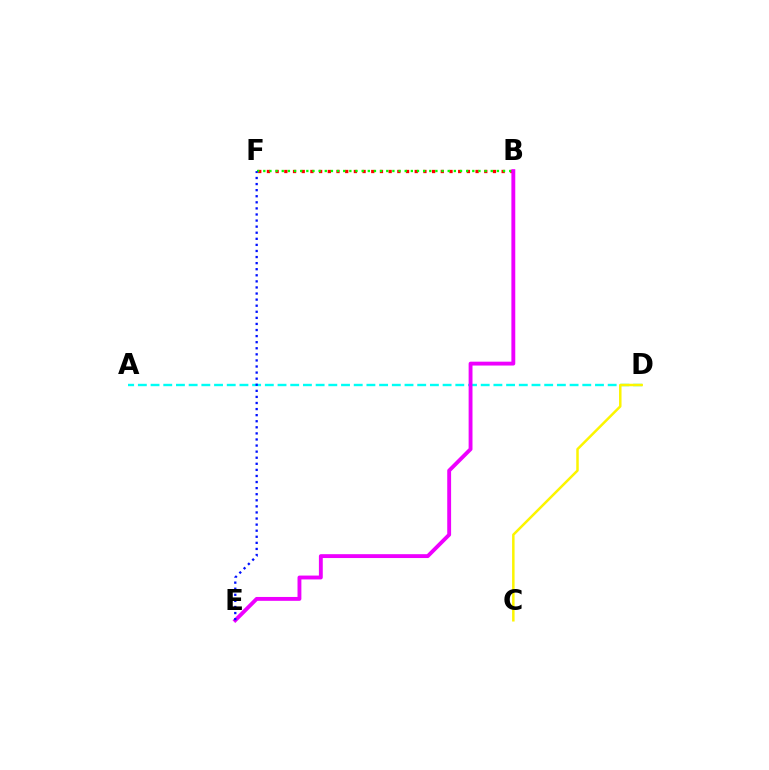{('B', 'F'): [{'color': '#ff0000', 'line_style': 'dotted', 'thickness': 2.36}, {'color': '#08ff00', 'line_style': 'dotted', 'thickness': 1.67}], ('A', 'D'): [{'color': '#00fff6', 'line_style': 'dashed', 'thickness': 1.73}], ('C', 'D'): [{'color': '#fcf500', 'line_style': 'solid', 'thickness': 1.8}], ('B', 'E'): [{'color': '#ee00ff', 'line_style': 'solid', 'thickness': 2.78}], ('E', 'F'): [{'color': '#0010ff', 'line_style': 'dotted', 'thickness': 1.65}]}